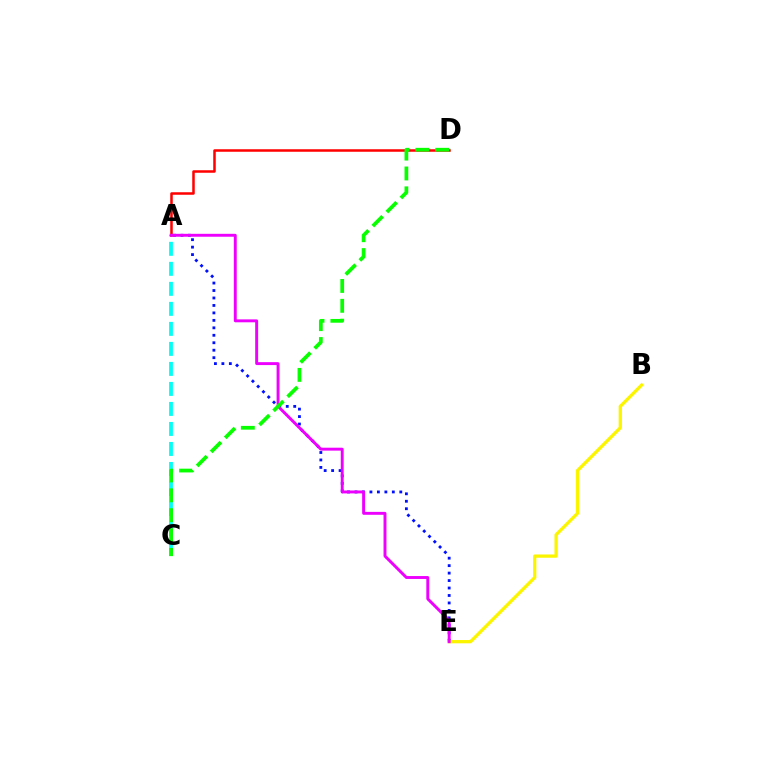{('A', 'E'): [{'color': '#0010ff', 'line_style': 'dotted', 'thickness': 2.03}, {'color': '#ee00ff', 'line_style': 'solid', 'thickness': 2.11}], ('B', 'E'): [{'color': '#fcf500', 'line_style': 'solid', 'thickness': 2.36}], ('A', 'D'): [{'color': '#ff0000', 'line_style': 'solid', 'thickness': 1.81}], ('A', 'C'): [{'color': '#00fff6', 'line_style': 'dashed', 'thickness': 2.72}], ('C', 'D'): [{'color': '#08ff00', 'line_style': 'dashed', 'thickness': 2.7}]}